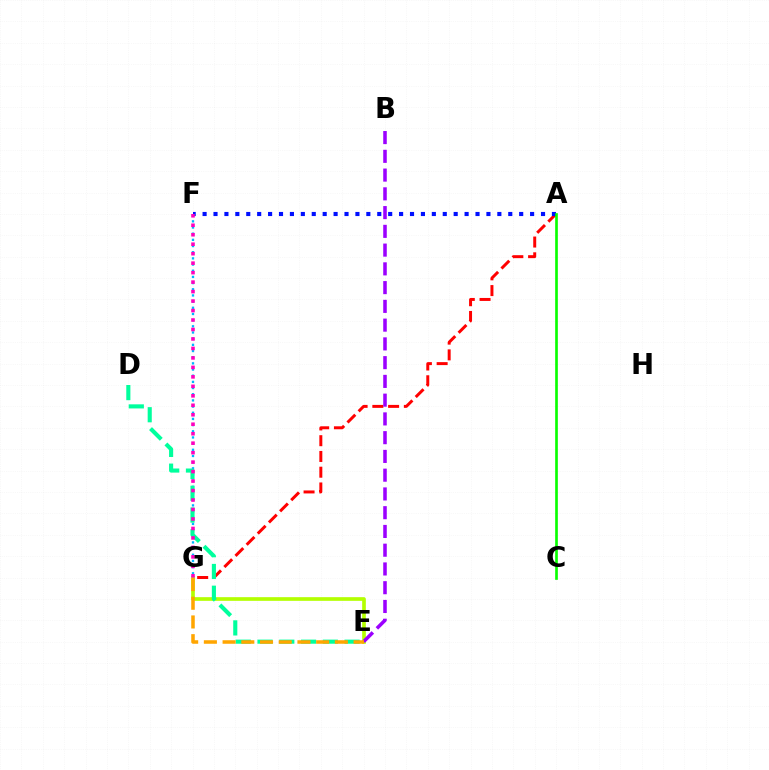{('F', 'G'): [{'color': '#00b5ff', 'line_style': 'dotted', 'thickness': 1.68}, {'color': '#ff00bd', 'line_style': 'dotted', 'thickness': 2.57}], ('A', 'G'): [{'color': '#ff0000', 'line_style': 'dashed', 'thickness': 2.14}], ('E', 'G'): [{'color': '#b3ff00', 'line_style': 'solid', 'thickness': 2.64}, {'color': '#ffa500', 'line_style': 'dashed', 'thickness': 2.54}], ('D', 'E'): [{'color': '#00ff9d', 'line_style': 'dashed', 'thickness': 2.96}], ('B', 'E'): [{'color': '#9b00ff', 'line_style': 'dashed', 'thickness': 2.55}], ('A', 'F'): [{'color': '#0010ff', 'line_style': 'dotted', 'thickness': 2.97}], ('A', 'C'): [{'color': '#08ff00', 'line_style': 'solid', 'thickness': 1.92}]}